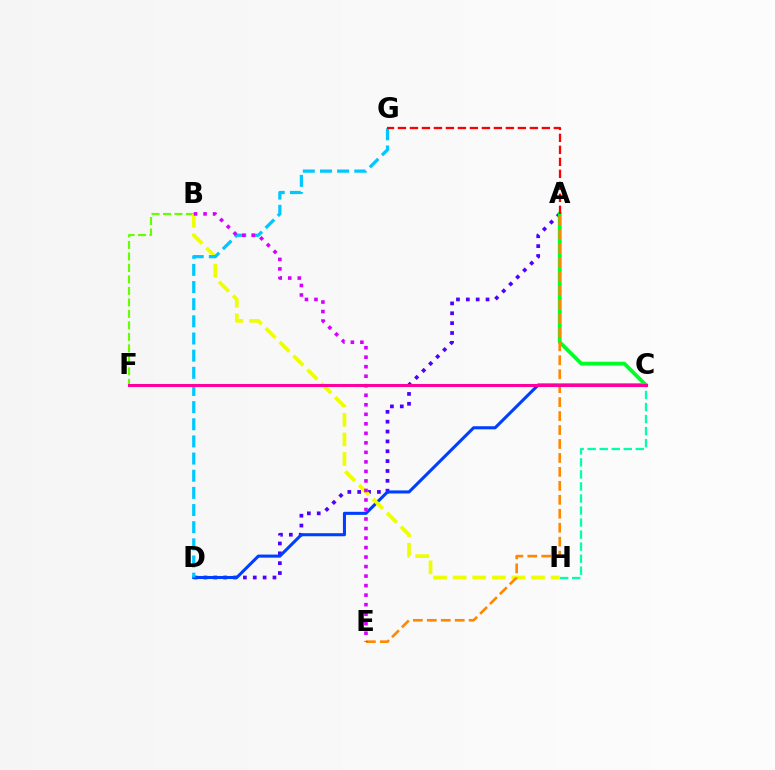{('C', 'H'): [{'color': '#00ffaf', 'line_style': 'dashed', 'thickness': 1.64}], ('A', 'D'): [{'color': '#4f00ff', 'line_style': 'dotted', 'thickness': 2.68}], ('C', 'D'): [{'color': '#003fff', 'line_style': 'solid', 'thickness': 2.21}], ('B', 'F'): [{'color': '#66ff00', 'line_style': 'dashed', 'thickness': 1.56}], ('A', 'C'): [{'color': '#00ff27', 'line_style': 'solid', 'thickness': 2.73}], ('B', 'H'): [{'color': '#eeff00', 'line_style': 'dashed', 'thickness': 2.66}], ('D', 'G'): [{'color': '#00c7ff', 'line_style': 'dashed', 'thickness': 2.33}], ('A', 'E'): [{'color': '#ff8800', 'line_style': 'dashed', 'thickness': 1.9}], ('B', 'E'): [{'color': '#d600ff', 'line_style': 'dotted', 'thickness': 2.59}], ('C', 'F'): [{'color': '#ff00a0', 'line_style': 'solid', 'thickness': 2.2}], ('A', 'G'): [{'color': '#ff0000', 'line_style': 'dashed', 'thickness': 1.63}]}